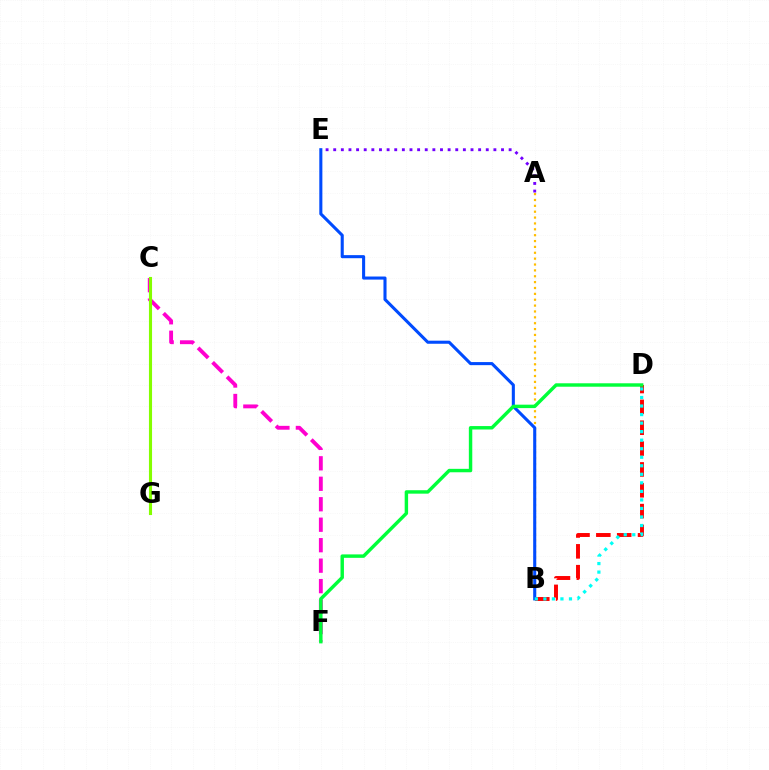{('B', 'D'): [{'color': '#ff0000', 'line_style': 'dashed', 'thickness': 2.83}, {'color': '#00fff6', 'line_style': 'dotted', 'thickness': 2.32}], ('A', 'B'): [{'color': '#ffbd00', 'line_style': 'dotted', 'thickness': 1.59}], ('C', 'F'): [{'color': '#ff00cf', 'line_style': 'dashed', 'thickness': 2.78}], ('A', 'E'): [{'color': '#7200ff', 'line_style': 'dotted', 'thickness': 2.07}], ('B', 'E'): [{'color': '#004bff', 'line_style': 'solid', 'thickness': 2.21}], ('D', 'F'): [{'color': '#00ff39', 'line_style': 'solid', 'thickness': 2.47}], ('C', 'G'): [{'color': '#84ff00', 'line_style': 'solid', 'thickness': 2.24}]}